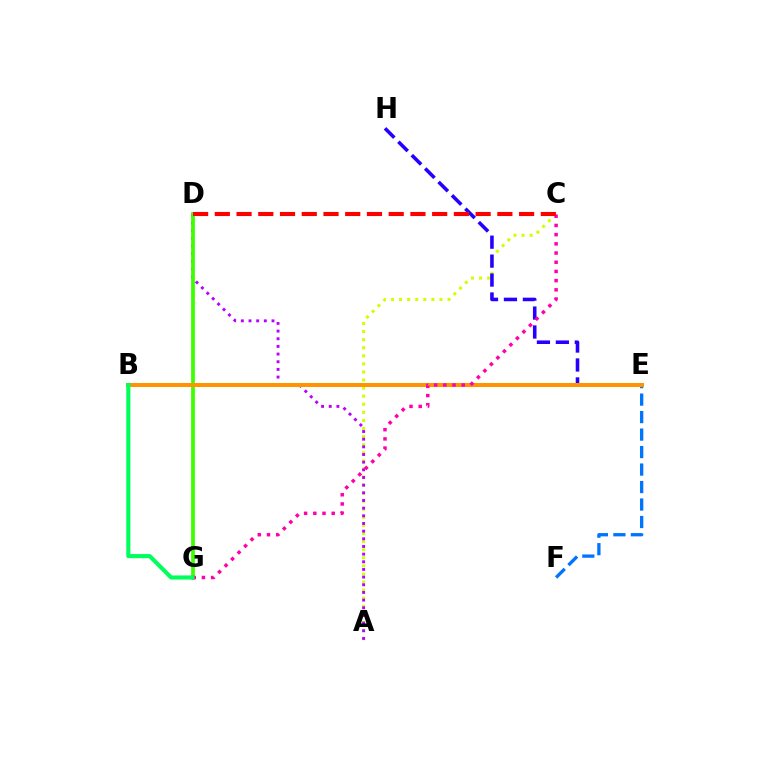{('E', 'F'): [{'color': '#0074ff', 'line_style': 'dashed', 'thickness': 2.38}], ('A', 'C'): [{'color': '#d1ff00', 'line_style': 'dotted', 'thickness': 2.2}], ('B', 'E'): [{'color': '#00fff6', 'line_style': 'solid', 'thickness': 2.9}, {'color': '#ff9400', 'line_style': 'solid', 'thickness': 2.88}], ('A', 'D'): [{'color': '#b900ff', 'line_style': 'dotted', 'thickness': 2.08}], ('D', 'G'): [{'color': '#3dff00', 'line_style': 'solid', 'thickness': 2.7}], ('E', 'H'): [{'color': '#2500ff', 'line_style': 'dashed', 'thickness': 2.57}], ('C', 'G'): [{'color': '#ff00ac', 'line_style': 'dotted', 'thickness': 2.5}], ('B', 'G'): [{'color': '#00ff5c', 'line_style': 'solid', 'thickness': 2.96}], ('C', 'D'): [{'color': '#ff0000', 'line_style': 'dashed', 'thickness': 2.95}]}